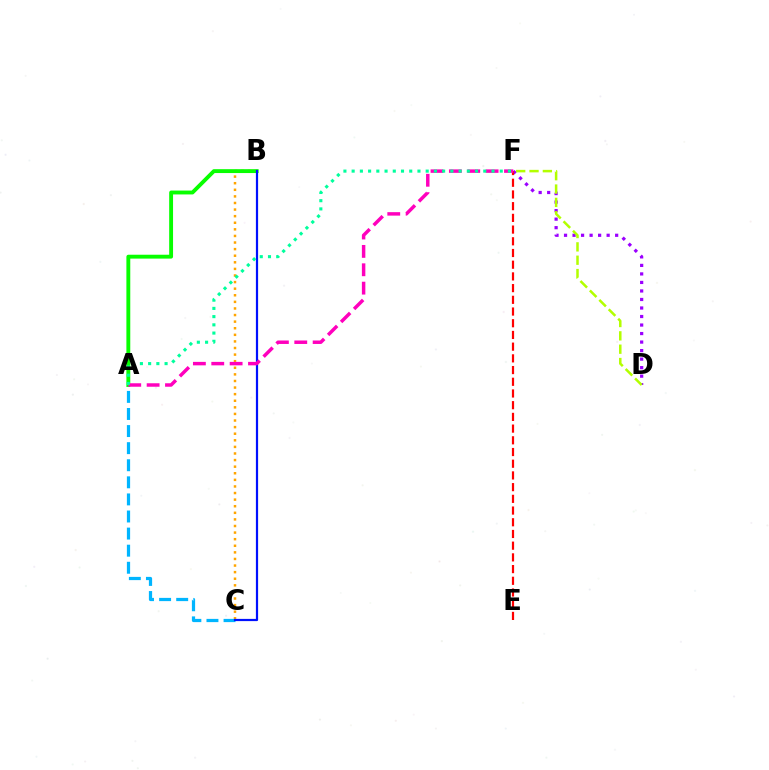{('D', 'F'): [{'color': '#9b00ff', 'line_style': 'dotted', 'thickness': 2.31}, {'color': '#b3ff00', 'line_style': 'dashed', 'thickness': 1.81}], ('B', 'C'): [{'color': '#ffa500', 'line_style': 'dotted', 'thickness': 1.79}, {'color': '#0010ff', 'line_style': 'solid', 'thickness': 1.59}], ('A', 'C'): [{'color': '#00b5ff', 'line_style': 'dashed', 'thickness': 2.32}], ('E', 'F'): [{'color': '#ff0000', 'line_style': 'dashed', 'thickness': 1.59}], ('A', 'B'): [{'color': '#08ff00', 'line_style': 'solid', 'thickness': 2.79}], ('A', 'F'): [{'color': '#ff00bd', 'line_style': 'dashed', 'thickness': 2.5}, {'color': '#00ff9d', 'line_style': 'dotted', 'thickness': 2.24}]}